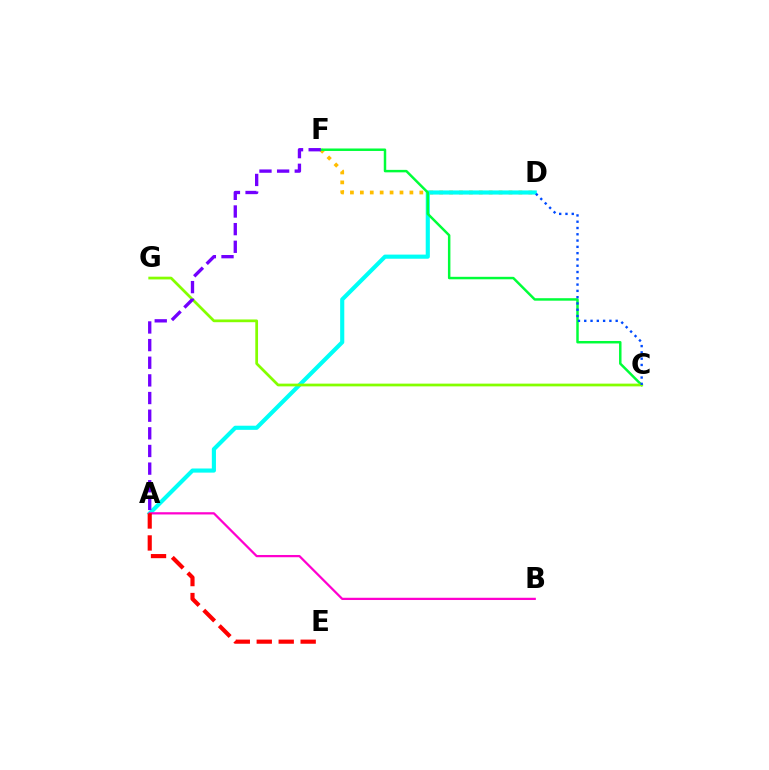{('D', 'F'): [{'color': '#ffbd00', 'line_style': 'dotted', 'thickness': 2.69}], ('A', 'D'): [{'color': '#00fff6', 'line_style': 'solid', 'thickness': 2.97}], ('C', 'F'): [{'color': '#00ff39', 'line_style': 'solid', 'thickness': 1.78}], ('C', 'G'): [{'color': '#84ff00', 'line_style': 'solid', 'thickness': 1.97}], ('A', 'F'): [{'color': '#7200ff', 'line_style': 'dashed', 'thickness': 2.4}], ('A', 'B'): [{'color': '#ff00cf', 'line_style': 'solid', 'thickness': 1.62}], ('C', 'D'): [{'color': '#004bff', 'line_style': 'dotted', 'thickness': 1.71}], ('A', 'E'): [{'color': '#ff0000', 'line_style': 'dashed', 'thickness': 2.98}]}